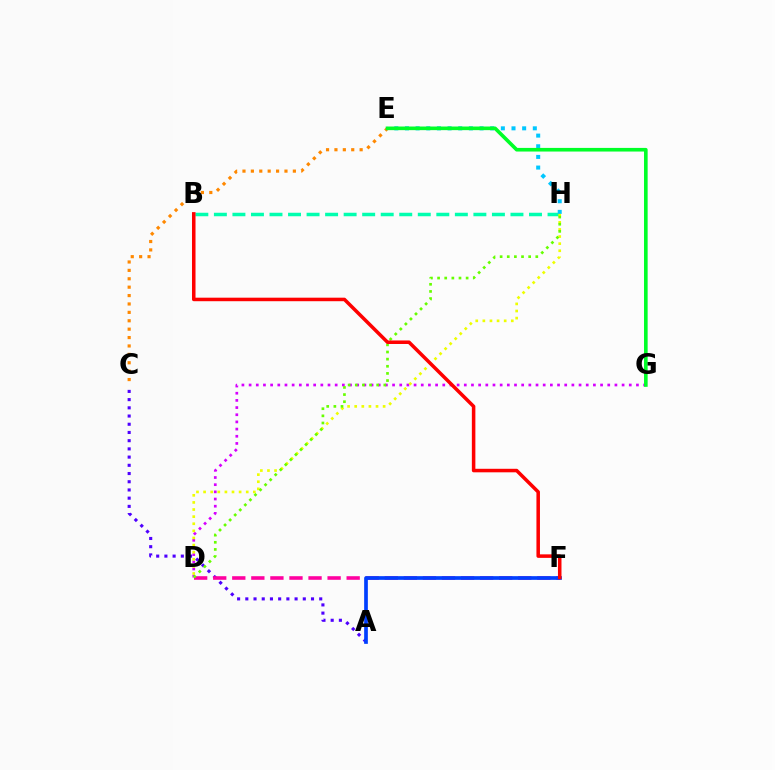{('B', 'H'): [{'color': '#00ffaf', 'line_style': 'dashed', 'thickness': 2.52}], ('D', 'G'): [{'color': '#d600ff', 'line_style': 'dotted', 'thickness': 1.95}], ('C', 'E'): [{'color': '#ff8800', 'line_style': 'dotted', 'thickness': 2.28}], ('A', 'C'): [{'color': '#4f00ff', 'line_style': 'dotted', 'thickness': 2.23}], ('D', 'F'): [{'color': '#ff00a0', 'line_style': 'dashed', 'thickness': 2.59}], ('E', 'H'): [{'color': '#00c7ff', 'line_style': 'dotted', 'thickness': 2.89}], ('D', 'H'): [{'color': '#eeff00', 'line_style': 'dotted', 'thickness': 1.93}, {'color': '#66ff00', 'line_style': 'dotted', 'thickness': 1.94}], ('A', 'F'): [{'color': '#003fff', 'line_style': 'solid', 'thickness': 2.66}], ('E', 'G'): [{'color': '#00ff27', 'line_style': 'solid', 'thickness': 2.61}], ('B', 'F'): [{'color': '#ff0000', 'line_style': 'solid', 'thickness': 2.54}]}